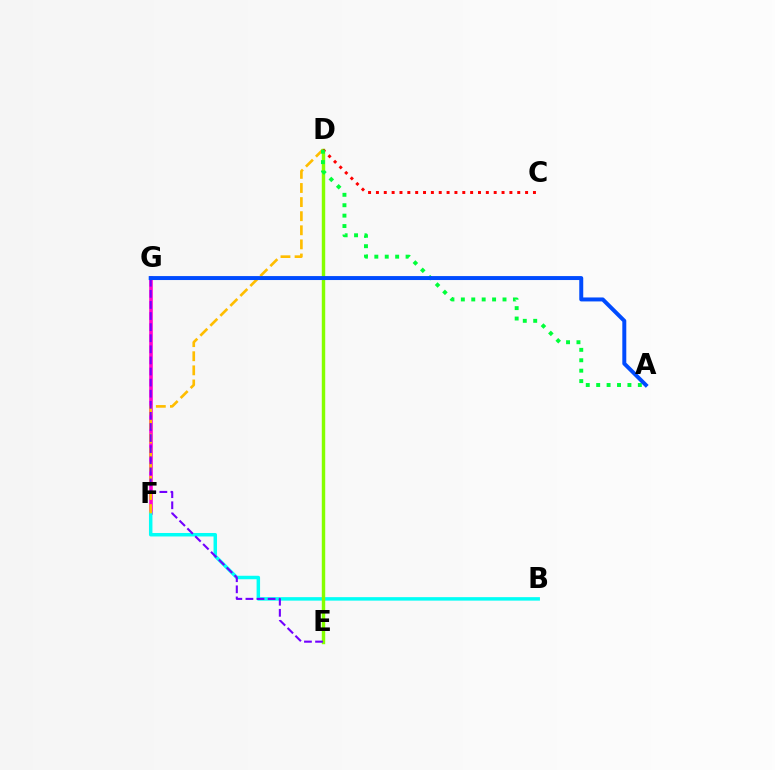{('F', 'G'): [{'color': '#ff00cf', 'line_style': 'solid', 'thickness': 2.58}], ('B', 'F'): [{'color': '#00fff6', 'line_style': 'solid', 'thickness': 2.5}], ('D', 'F'): [{'color': '#ffbd00', 'line_style': 'dashed', 'thickness': 1.92}], ('D', 'E'): [{'color': '#84ff00', 'line_style': 'solid', 'thickness': 2.47}], ('E', 'G'): [{'color': '#7200ff', 'line_style': 'dashed', 'thickness': 1.51}], ('C', 'D'): [{'color': '#ff0000', 'line_style': 'dotted', 'thickness': 2.13}], ('A', 'D'): [{'color': '#00ff39', 'line_style': 'dotted', 'thickness': 2.83}], ('A', 'G'): [{'color': '#004bff', 'line_style': 'solid', 'thickness': 2.86}]}